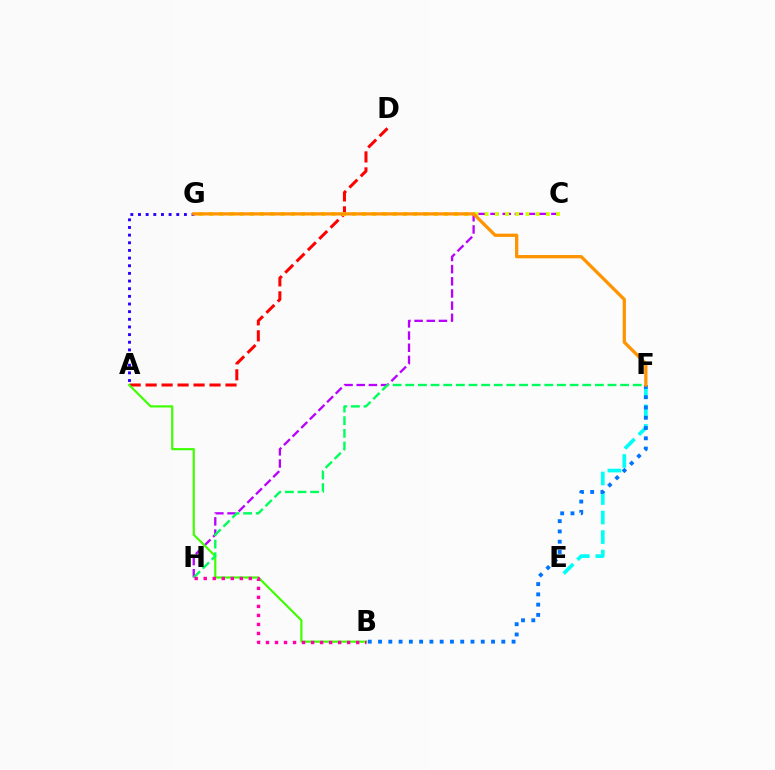{('A', 'D'): [{'color': '#ff0000', 'line_style': 'dashed', 'thickness': 2.17}], ('E', 'F'): [{'color': '#00fff6', 'line_style': 'dashed', 'thickness': 2.65}], ('C', 'H'): [{'color': '#b900ff', 'line_style': 'dashed', 'thickness': 1.65}], ('A', 'G'): [{'color': '#2500ff', 'line_style': 'dotted', 'thickness': 2.08}], ('A', 'B'): [{'color': '#3dff00', 'line_style': 'solid', 'thickness': 1.56}], ('F', 'H'): [{'color': '#00ff5c', 'line_style': 'dashed', 'thickness': 1.72}], ('B', 'H'): [{'color': '#ff00ac', 'line_style': 'dotted', 'thickness': 2.45}], ('B', 'F'): [{'color': '#0074ff', 'line_style': 'dotted', 'thickness': 2.79}], ('C', 'G'): [{'color': '#d1ff00', 'line_style': 'dotted', 'thickness': 2.77}], ('F', 'G'): [{'color': '#ff9400', 'line_style': 'solid', 'thickness': 2.35}]}